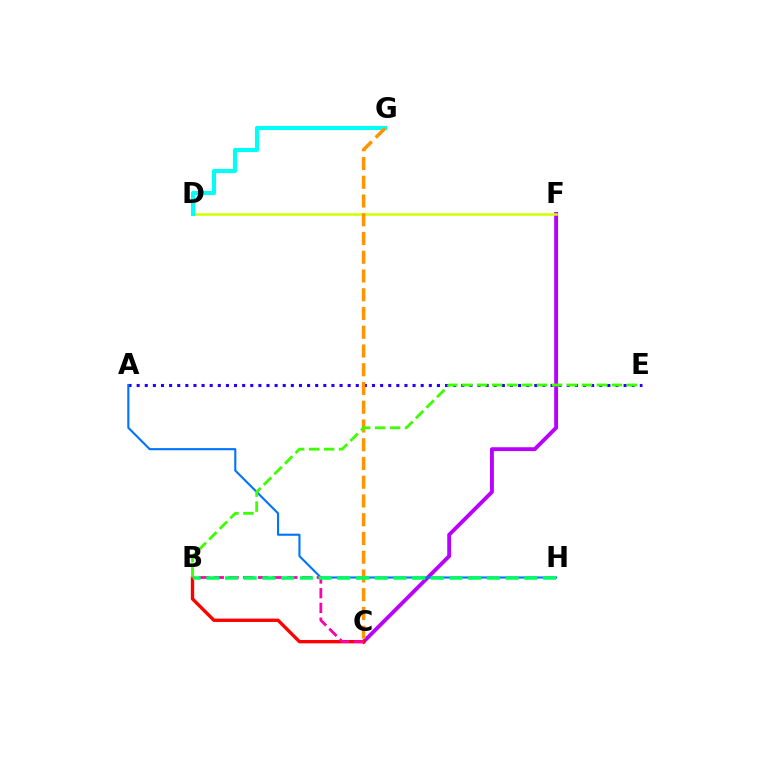{('A', 'E'): [{'color': '#2500ff', 'line_style': 'dotted', 'thickness': 2.21}], ('C', 'F'): [{'color': '#b900ff', 'line_style': 'solid', 'thickness': 2.78}], ('A', 'H'): [{'color': '#0074ff', 'line_style': 'solid', 'thickness': 1.52}], ('D', 'F'): [{'color': '#d1ff00', 'line_style': 'solid', 'thickness': 1.84}], ('B', 'C'): [{'color': '#ff0000', 'line_style': 'solid', 'thickness': 2.42}, {'color': '#ff00ac', 'line_style': 'dashed', 'thickness': 2.0}], ('D', 'G'): [{'color': '#00fff6', 'line_style': 'solid', 'thickness': 2.95}], ('C', 'G'): [{'color': '#ff9400', 'line_style': 'dashed', 'thickness': 2.55}], ('B', 'H'): [{'color': '#00ff5c', 'line_style': 'dashed', 'thickness': 2.54}], ('B', 'E'): [{'color': '#3dff00', 'line_style': 'dashed', 'thickness': 2.03}]}